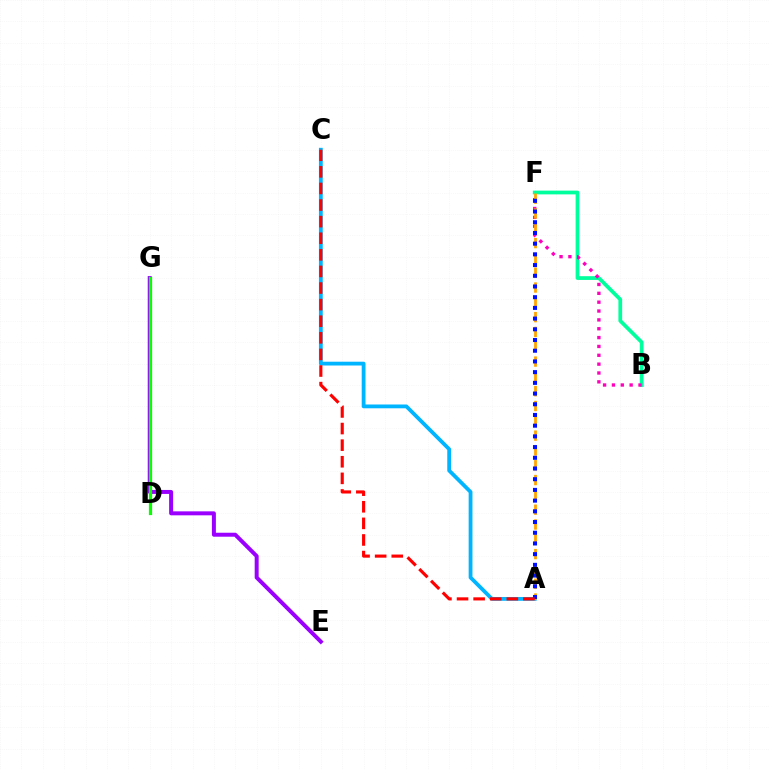{('D', 'G'): [{'color': '#b3ff00', 'line_style': 'solid', 'thickness': 1.92}, {'color': '#08ff00', 'line_style': 'solid', 'thickness': 2.32}], ('B', 'F'): [{'color': '#00ff9d', 'line_style': 'solid', 'thickness': 2.7}, {'color': '#ff00bd', 'line_style': 'dotted', 'thickness': 2.41}], ('A', 'C'): [{'color': '#00b5ff', 'line_style': 'solid', 'thickness': 2.73}, {'color': '#ff0000', 'line_style': 'dashed', 'thickness': 2.25}], ('A', 'F'): [{'color': '#ffa500', 'line_style': 'dashed', 'thickness': 2.01}, {'color': '#0010ff', 'line_style': 'dotted', 'thickness': 2.91}], ('E', 'G'): [{'color': '#9b00ff', 'line_style': 'solid', 'thickness': 2.86}]}